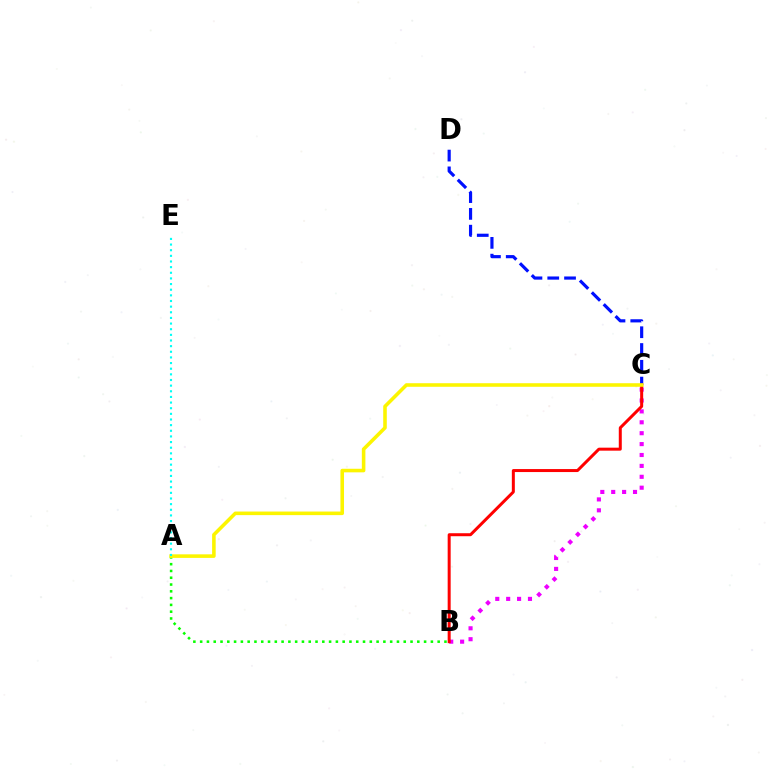{('A', 'B'): [{'color': '#08ff00', 'line_style': 'dotted', 'thickness': 1.84}], ('C', 'D'): [{'color': '#0010ff', 'line_style': 'dashed', 'thickness': 2.28}], ('B', 'C'): [{'color': '#ee00ff', 'line_style': 'dotted', 'thickness': 2.96}, {'color': '#ff0000', 'line_style': 'solid', 'thickness': 2.16}], ('A', 'C'): [{'color': '#fcf500', 'line_style': 'solid', 'thickness': 2.57}], ('A', 'E'): [{'color': '#00fff6', 'line_style': 'dotted', 'thickness': 1.53}]}